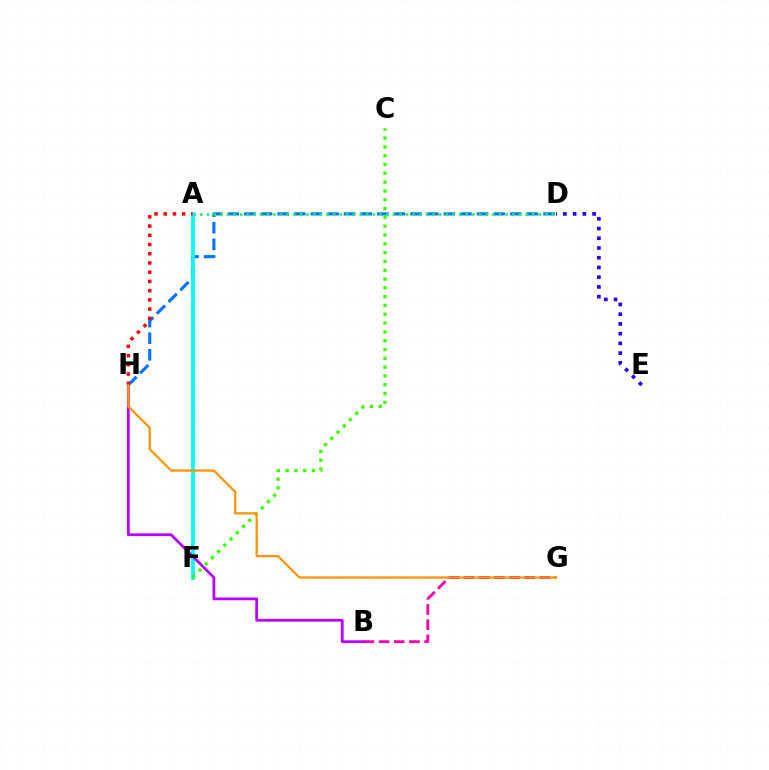{('A', 'F'): [{'color': '#d1ff00', 'line_style': 'dashed', 'thickness': 1.64}, {'color': '#00fff6', 'line_style': 'solid', 'thickness': 2.71}], ('D', 'E'): [{'color': '#2500ff', 'line_style': 'dotted', 'thickness': 2.64}], ('B', 'G'): [{'color': '#ff00ac', 'line_style': 'dashed', 'thickness': 2.06}], ('D', 'H'): [{'color': '#0074ff', 'line_style': 'dashed', 'thickness': 2.26}], ('A', 'D'): [{'color': '#00ff5c', 'line_style': 'dotted', 'thickness': 1.8}], ('B', 'H'): [{'color': '#b900ff', 'line_style': 'solid', 'thickness': 1.99}], ('A', 'H'): [{'color': '#ff0000', 'line_style': 'dotted', 'thickness': 2.51}], ('C', 'F'): [{'color': '#3dff00', 'line_style': 'dotted', 'thickness': 2.39}], ('G', 'H'): [{'color': '#ff9400', 'line_style': 'solid', 'thickness': 1.62}]}